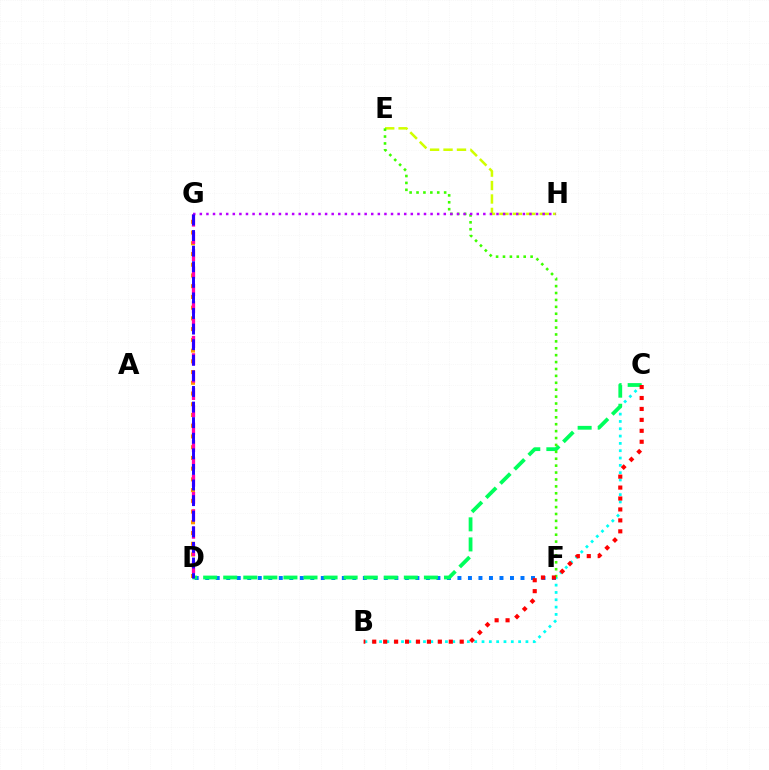{('B', 'C'): [{'color': '#00fff6', 'line_style': 'dotted', 'thickness': 1.99}, {'color': '#ff0000', 'line_style': 'dotted', 'thickness': 2.97}], ('D', 'G'): [{'color': '#ff9400', 'line_style': 'dotted', 'thickness': 2.92}, {'color': '#ff00ac', 'line_style': 'dashed', 'thickness': 2.36}, {'color': '#2500ff', 'line_style': 'dashed', 'thickness': 2.12}], ('E', 'H'): [{'color': '#d1ff00', 'line_style': 'dashed', 'thickness': 1.83}], ('D', 'F'): [{'color': '#0074ff', 'line_style': 'dotted', 'thickness': 2.86}], ('C', 'D'): [{'color': '#00ff5c', 'line_style': 'dashed', 'thickness': 2.73}], ('E', 'F'): [{'color': '#3dff00', 'line_style': 'dotted', 'thickness': 1.88}], ('G', 'H'): [{'color': '#b900ff', 'line_style': 'dotted', 'thickness': 1.79}]}